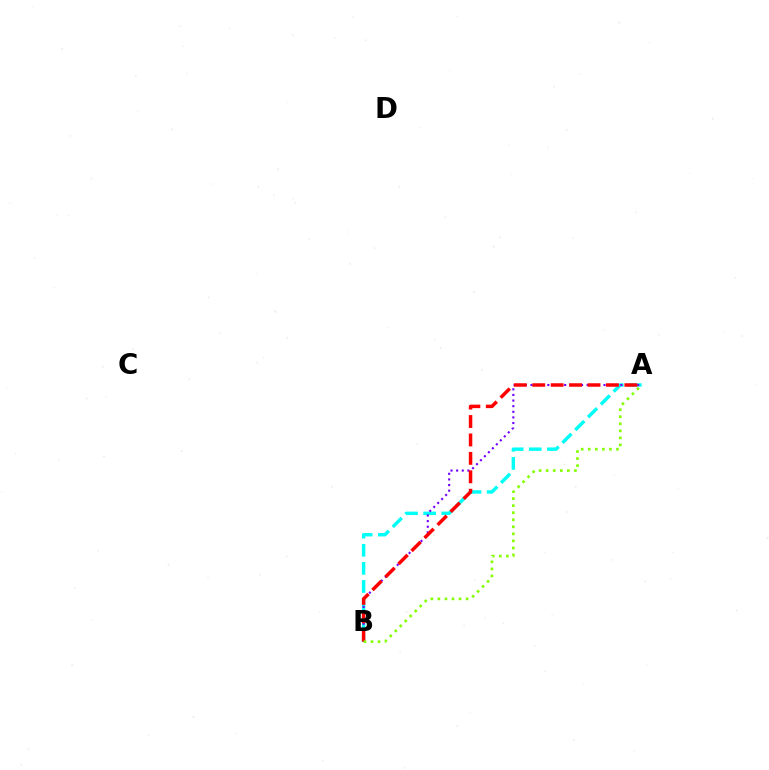{('A', 'B'): [{'color': '#00fff6', 'line_style': 'dashed', 'thickness': 2.46}, {'color': '#7200ff', 'line_style': 'dotted', 'thickness': 1.53}, {'color': '#ff0000', 'line_style': 'dashed', 'thickness': 2.5}, {'color': '#84ff00', 'line_style': 'dotted', 'thickness': 1.92}]}